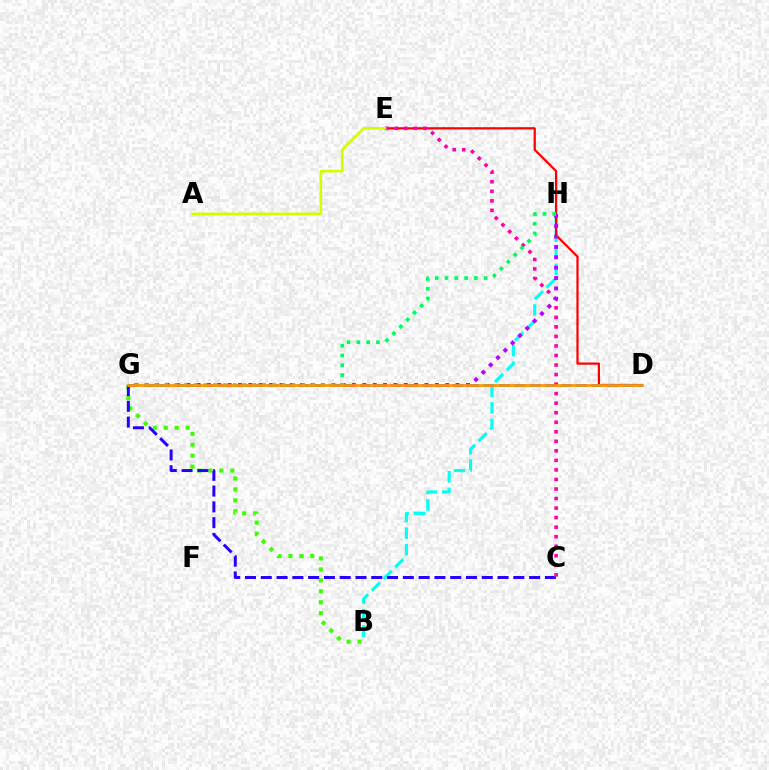{('B', 'G'): [{'color': '#3dff00', 'line_style': 'dotted', 'thickness': 2.97}], ('B', 'H'): [{'color': '#00fff6', 'line_style': 'dashed', 'thickness': 2.24}], ('C', 'G'): [{'color': '#2500ff', 'line_style': 'dashed', 'thickness': 2.14}], ('D', 'E'): [{'color': '#ff0000', 'line_style': 'solid', 'thickness': 1.61}], ('D', 'G'): [{'color': '#0074ff', 'line_style': 'dashed', 'thickness': 2.1}, {'color': '#ff9400', 'line_style': 'solid', 'thickness': 1.94}], ('C', 'E'): [{'color': '#ff00ac', 'line_style': 'dotted', 'thickness': 2.59}], ('A', 'E'): [{'color': '#d1ff00', 'line_style': 'solid', 'thickness': 1.93}], ('G', 'H'): [{'color': '#b900ff', 'line_style': 'dotted', 'thickness': 2.82}, {'color': '#00ff5c', 'line_style': 'dotted', 'thickness': 2.66}]}